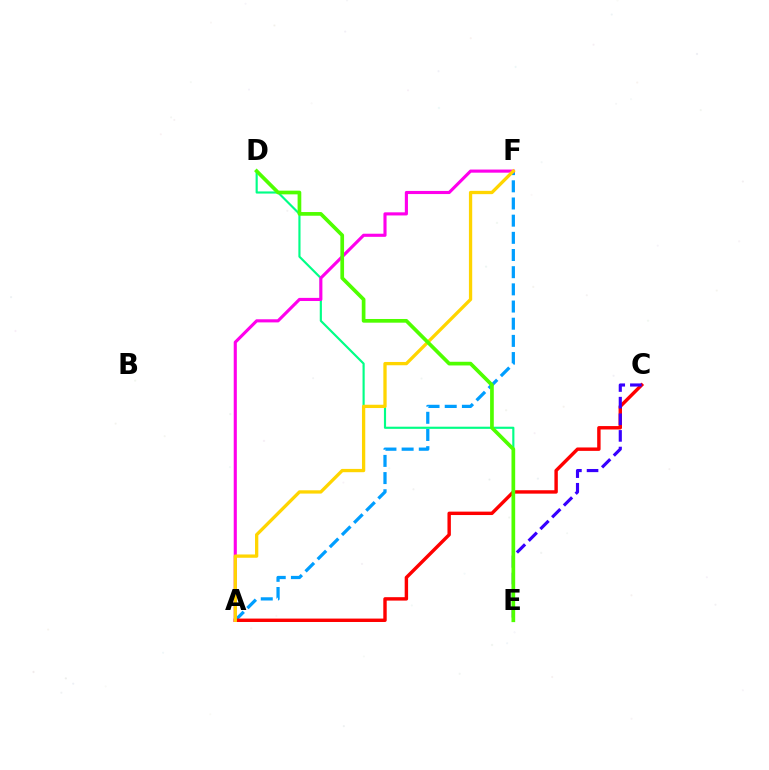{('D', 'E'): [{'color': '#00ff86', 'line_style': 'solid', 'thickness': 1.55}, {'color': '#4fff00', 'line_style': 'solid', 'thickness': 2.66}], ('A', 'F'): [{'color': '#009eff', 'line_style': 'dashed', 'thickness': 2.33}, {'color': '#ff00ed', 'line_style': 'solid', 'thickness': 2.25}, {'color': '#ffd500', 'line_style': 'solid', 'thickness': 2.37}], ('A', 'C'): [{'color': '#ff0000', 'line_style': 'solid', 'thickness': 2.46}], ('C', 'E'): [{'color': '#3700ff', 'line_style': 'dashed', 'thickness': 2.26}]}